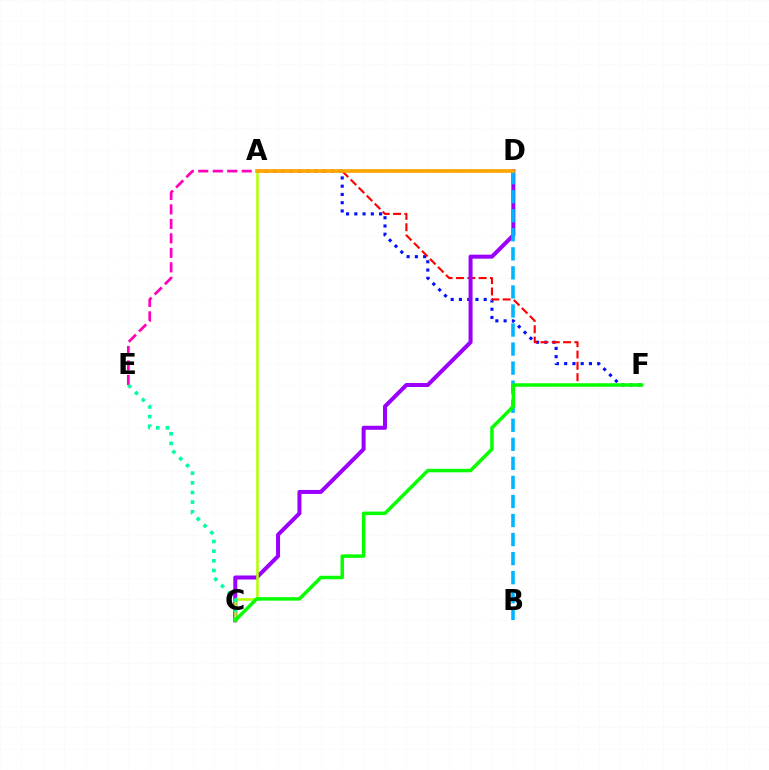{('A', 'F'): [{'color': '#0010ff', 'line_style': 'dotted', 'thickness': 2.24}, {'color': '#ff0000', 'line_style': 'dashed', 'thickness': 1.54}], ('A', 'E'): [{'color': '#ff00bd', 'line_style': 'dashed', 'thickness': 1.97}], ('C', 'D'): [{'color': '#9b00ff', 'line_style': 'solid', 'thickness': 2.89}], ('A', 'C'): [{'color': '#b3ff00', 'line_style': 'solid', 'thickness': 1.82}], ('C', 'E'): [{'color': '#00ff9d', 'line_style': 'dotted', 'thickness': 2.62}], ('B', 'D'): [{'color': '#00b5ff', 'line_style': 'dashed', 'thickness': 2.59}], ('A', 'D'): [{'color': '#ffa500', 'line_style': 'solid', 'thickness': 2.65}], ('C', 'F'): [{'color': '#08ff00', 'line_style': 'solid', 'thickness': 2.52}]}